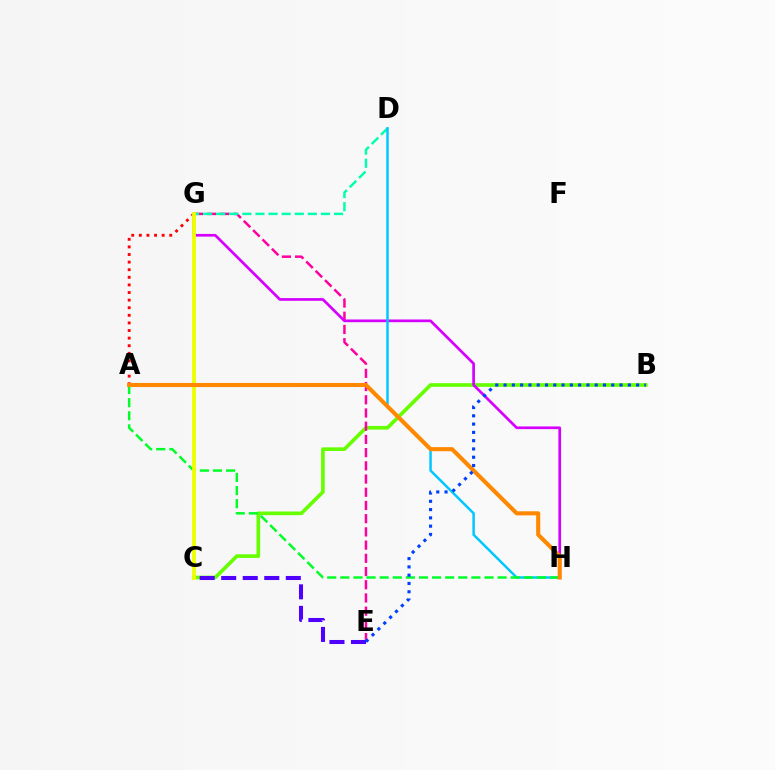{('A', 'G'): [{'color': '#ff0000', 'line_style': 'dotted', 'thickness': 2.07}], ('B', 'C'): [{'color': '#66ff00', 'line_style': 'solid', 'thickness': 2.63}], ('E', 'G'): [{'color': '#ff00a0', 'line_style': 'dashed', 'thickness': 1.79}], ('D', 'G'): [{'color': '#00ffaf', 'line_style': 'dashed', 'thickness': 1.78}], ('G', 'H'): [{'color': '#d600ff', 'line_style': 'solid', 'thickness': 1.95}], ('C', 'E'): [{'color': '#4f00ff', 'line_style': 'dashed', 'thickness': 2.92}], ('D', 'H'): [{'color': '#00c7ff', 'line_style': 'solid', 'thickness': 1.79}], ('A', 'H'): [{'color': '#00ff27', 'line_style': 'dashed', 'thickness': 1.78}, {'color': '#ff8800', 'line_style': 'solid', 'thickness': 2.94}], ('C', 'G'): [{'color': '#eeff00', 'line_style': 'solid', 'thickness': 2.75}], ('B', 'E'): [{'color': '#003fff', 'line_style': 'dotted', 'thickness': 2.25}]}